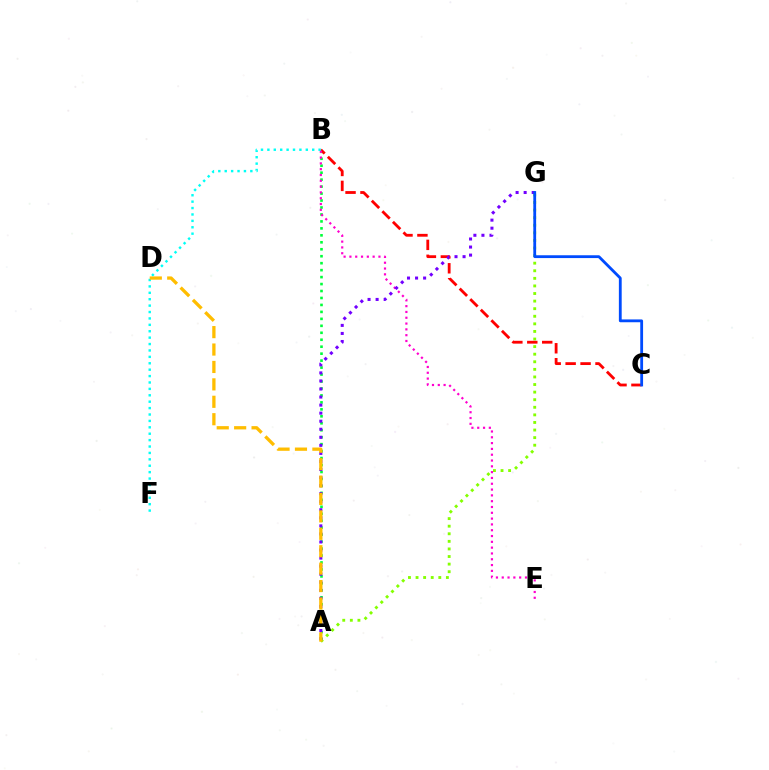{('A', 'B'): [{'color': '#00ff39', 'line_style': 'dotted', 'thickness': 1.89}], ('A', 'G'): [{'color': '#84ff00', 'line_style': 'dotted', 'thickness': 2.06}, {'color': '#7200ff', 'line_style': 'dotted', 'thickness': 2.19}], ('B', 'C'): [{'color': '#ff0000', 'line_style': 'dashed', 'thickness': 2.03}], ('B', 'E'): [{'color': '#ff00cf', 'line_style': 'dotted', 'thickness': 1.58}], ('B', 'F'): [{'color': '#00fff6', 'line_style': 'dotted', 'thickness': 1.74}], ('C', 'G'): [{'color': '#004bff', 'line_style': 'solid', 'thickness': 2.03}], ('A', 'D'): [{'color': '#ffbd00', 'line_style': 'dashed', 'thickness': 2.37}]}